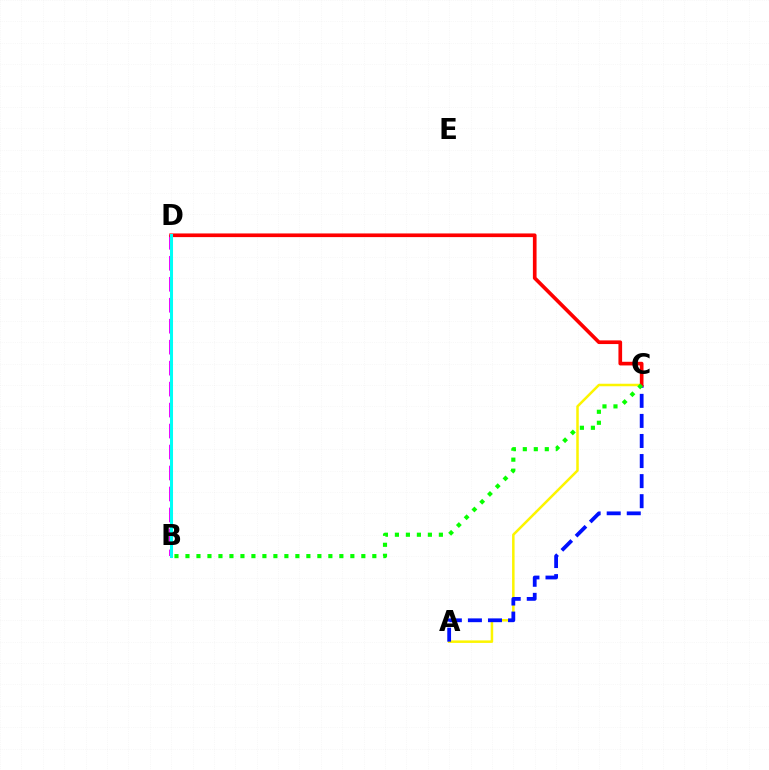{('A', 'C'): [{'color': '#fcf500', 'line_style': 'solid', 'thickness': 1.81}, {'color': '#0010ff', 'line_style': 'dashed', 'thickness': 2.73}], ('B', 'D'): [{'color': '#ee00ff', 'line_style': 'dashed', 'thickness': 2.85}, {'color': '#00fff6', 'line_style': 'solid', 'thickness': 2.19}], ('C', 'D'): [{'color': '#ff0000', 'line_style': 'solid', 'thickness': 2.64}], ('B', 'C'): [{'color': '#08ff00', 'line_style': 'dotted', 'thickness': 2.99}]}